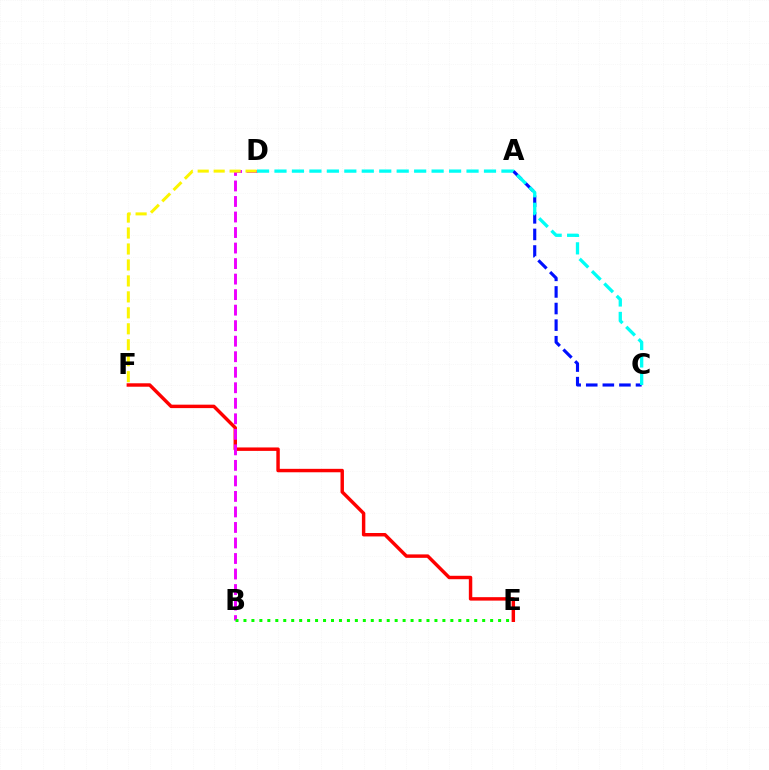{('E', 'F'): [{'color': '#ff0000', 'line_style': 'solid', 'thickness': 2.48}], ('B', 'D'): [{'color': '#ee00ff', 'line_style': 'dashed', 'thickness': 2.11}], ('A', 'C'): [{'color': '#0010ff', 'line_style': 'dashed', 'thickness': 2.25}], ('C', 'D'): [{'color': '#00fff6', 'line_style': 'dashed', 'thickness': 2.37}], ('D', 'F'): [{'color': '#fcf500', 'line_style': 'dashed', 'thickness': 2.17}], ('B', 'E'): [{'color': '#08ff00', 'line_style': 'dotted', 'thickness': 2.16}]}